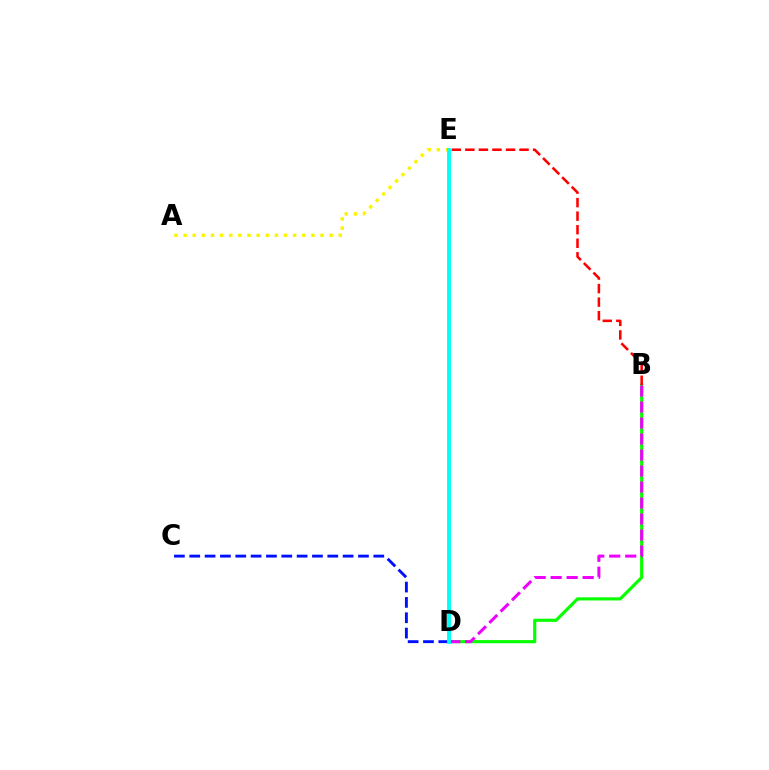{('B', 'D'): [{'color': '#08ff00', 'line_style': 'solid', 'thickness': 2.27}, {'color': '#ee00ff', 'line_style': 'dashed', 'thickness': 2.17}], ('C', 'D'): [{'color': '#0010ff', 'line_style': 'dashed', 'thickness': 2.08}], ('A', 'E'): [{'color': '#fcf500', 'line_style': 'dotted', 'thickness': 2.48}], ('D', 'E'): [{'color': '#00fff6', 'line_style': 'solid', 'thickness': 2.77}], ('B', 'E'): [{'color': '#ff0000', 'line_style': 'dashed', 'thickness': 1.84}]}